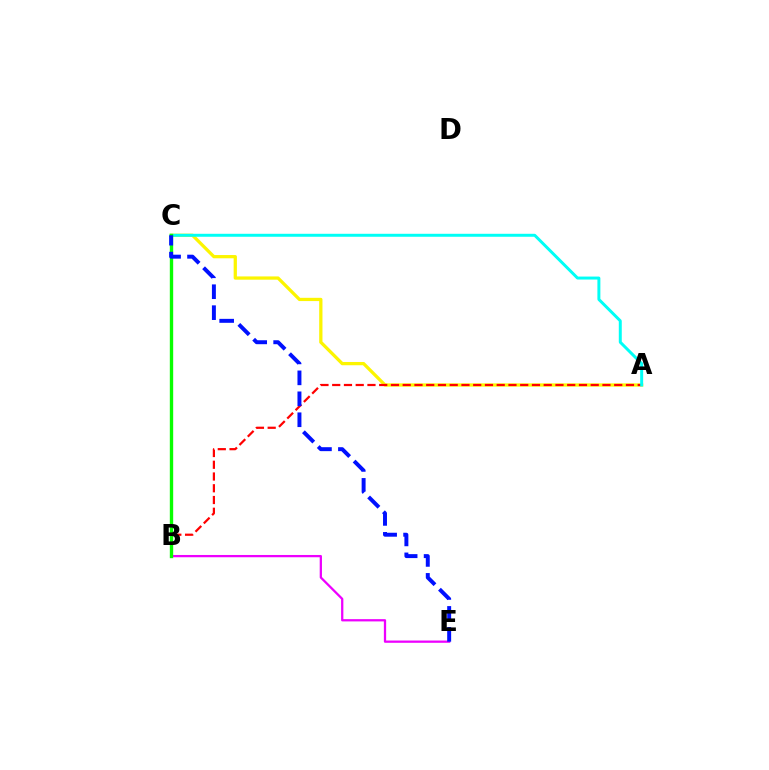{('B', 'E'): [{'color': '#ee00ff', 'line_style': 'solid', 'thickness': 1.63}], ('A', 'C'): [{'color': '#fcf500', 'line_style': 'solid', 'thickness': 2.35}, {'color': '#00fff6', 'line_style': 'solid', 'thickness': 2.14}], ('A', 'B'): [{'color': '#ff0000', 'line_style': 'dashed', 'thickness': 1.6}], ('B', 'C'): [{'color': '#08ff00', 'line_style': 'solid', 'thickness': 2.42}], ('C', 'E'): [{'color': '#0010ff', 'line_style': 'dashed', 'thickness': 2.85}]}